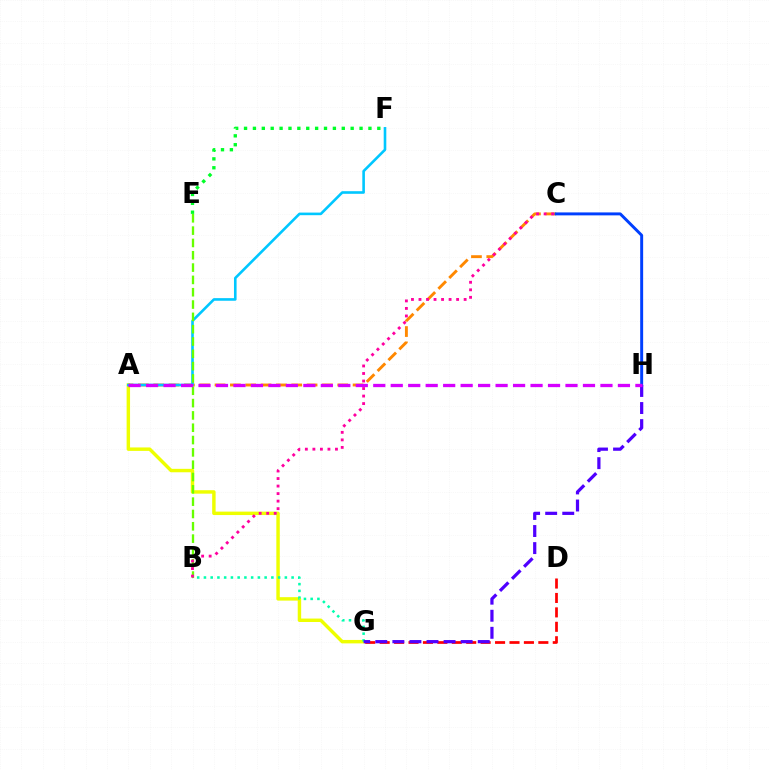{('A', 'G'): [{'color': '#eeff00', 'line_style': 'solid', 'thickness': 2.48}], ('D', 'G'): [{'color': '#ff0000', 'line_style': 'dashed', 'thickness': 1.96}], ('B', 'G'): [{'color': '#00ffaf', 'line_style': 'dotted', 'thickness': 1.83}], ('A', 'C'): [{'color': '#ff8800', 'line_style': 'dashed', 'thickness': 2.08}], ('A', 'F'): [{'color': '#00c7ff', 'line_style': 'solid', 'thickness': 1.88}], ('B', 'E'): [{'color': '#66ff00', 'line_style': 'dashed', 'thickness': 1.67}], ('C', 'H'): [{'color': '#003fff', 'line_style': 'solid', 'thickness': 2.12}], ('E', 'F'): [{'color': '#00ff27', 'line_style': 'dotted', 'thickness': 2.41}], ('G', 'H'): [{'color': '#4f00ff', 'line_style': 'dashed', 'thickness': 2.32}], ('B', 'C'): [{'color': '#ff00a0', 'line_style': 'dotted', 'thickness': 2.04}], ('A', 'H'): [{'color': '#d600ff', 'line_style': 'dashed', 'thickness': 2.37}]}